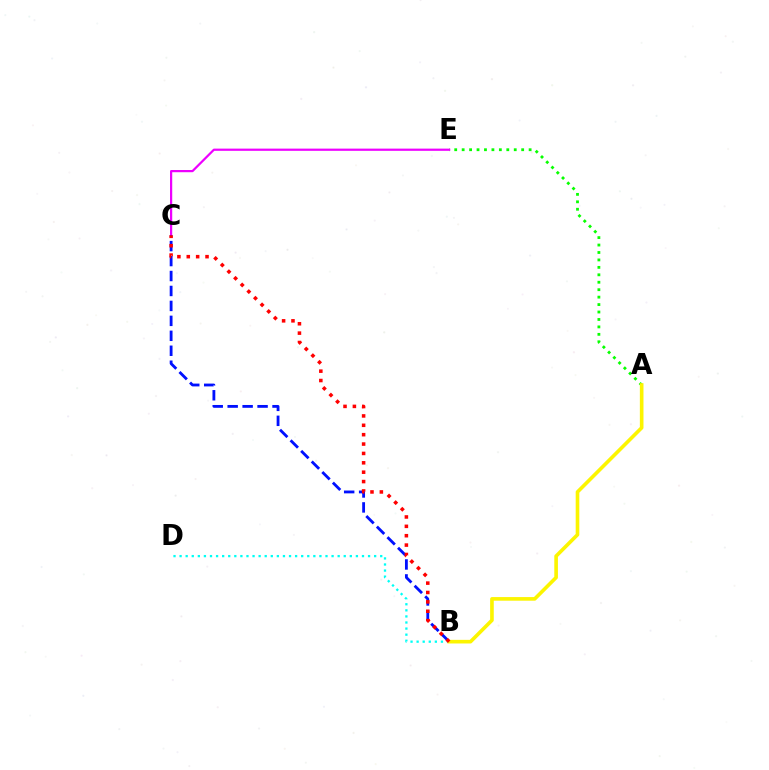{('A', 'E'): [{'color': '#08ff00', 'line_style': 'dotted', 'thickness': 2.02}], ('C', 'E'): [{'color': '#ee00ff', 'line_style': 'solid', 'thickness': 1.6}], ('B', 'D'): [{'color': '#00fff6', 'line_style': 'dotted', 'thickness': 1.65}], ('B', 'C'): [{'color': '#0010ff', 'line_style': 'dashed', 'thickness': 2.03}, {'color': '#ff0000', 'line_style': 'dotted', 'thickness': 2.55}], ('A', 'B'): [{'color': '#fcf500', 'line_style': 'solid', 'thickness': 2.61}]}